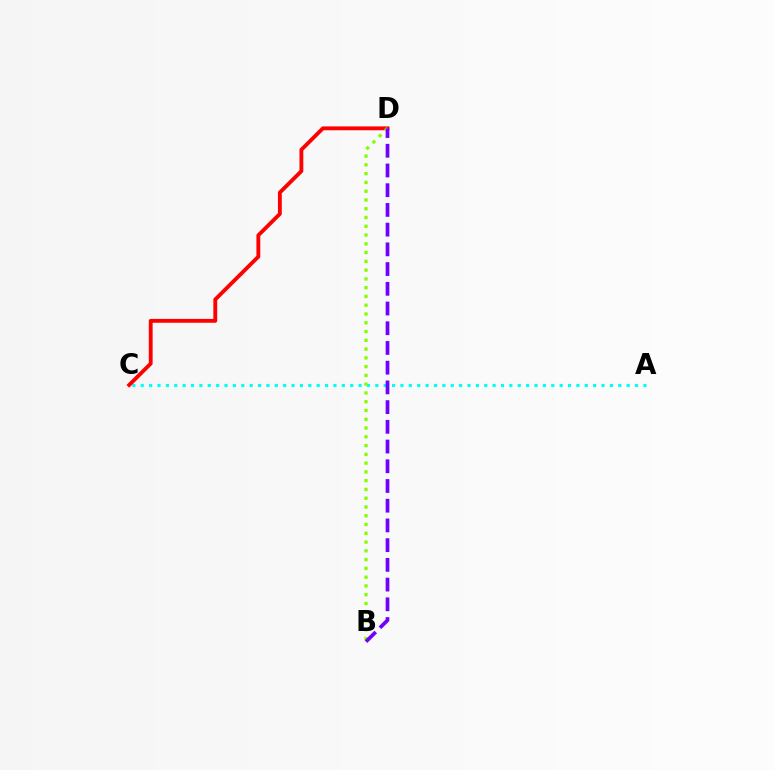{('A', 'C'): [{'color': '#00fff6', 'line_style': 'dotted', 'thickness': 2.28}], ('C', 'D'): [{'color': '#ff0000', 'line_style': 'solid', 'thickness': 2.77}], ('B', 'D'): [{'color': '#84ff00', 'line_style': 'dotted', 'thickness': 2.38}, {'color': '#7200ff', 'line_style': 'dashed', 'thickness': 2.68}]}